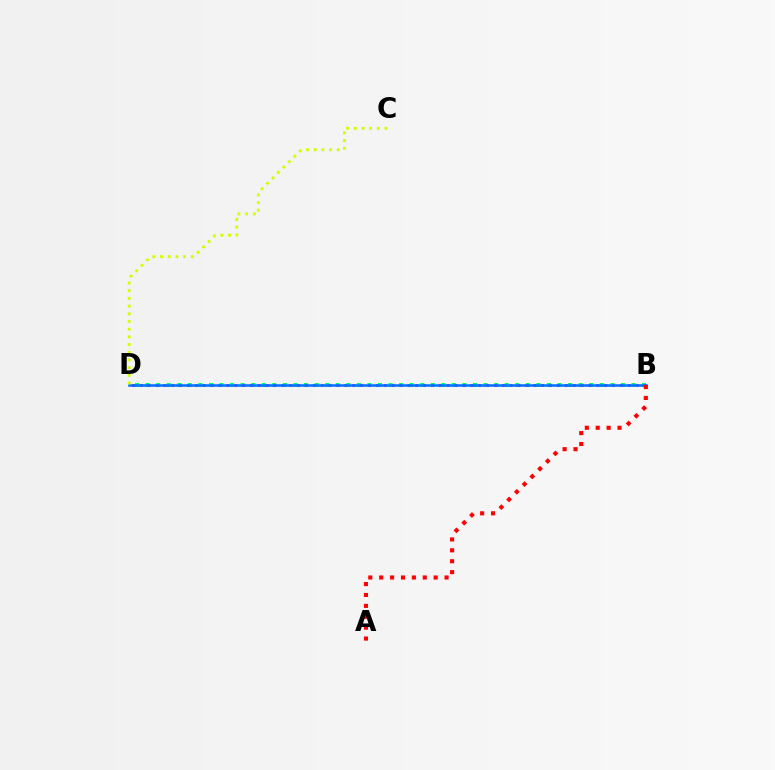{('B', 'D'): [{'color': '#00ff5c', 'line_style': 'dotted', 'thickness': 2.87}, {'color': '#b900ff', 'line_style': 'dotted', 'thickness': 2.14}, {'color': '#0074ff', 'line_style': 'solid', 'thickness': 1.83}], ('C', 'D'): [{'color': '#d1ff00', 'line_style': 'dotted', 'thickness': 2.09}], ('A', 'B'): [{'color': '#ff0000', 'line_style': 'dotted', 'thickness': 2.96}]}